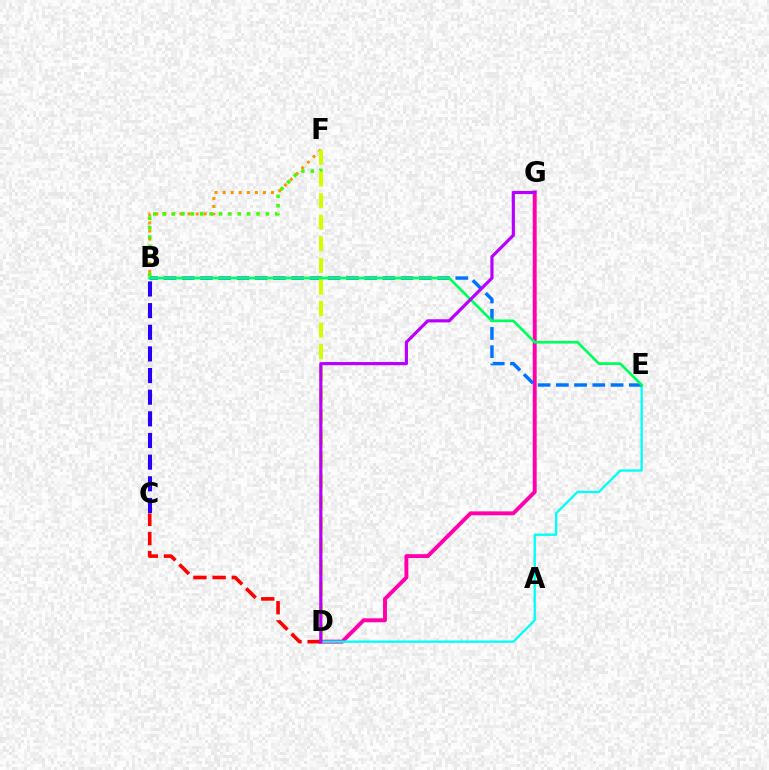{('D', 'G'): [{'color': '#ff00ac', 'line_style': 'solid', 'thickness': 2.82}, {'color': '#b900ff', 'line_style': 'solid', 'thickness': 2.28}], ('B', 'F'): [{'color': '#ff9400', 'line_style': 'dotted', 'thickness': 2.19}, {'color': '#3dff00', 'line_style': 'dotted', 'thickness': 2.55}], ('D', 'E'): [{'color': '#00fff6', 'line_style': 'solid', 'thickness': 1.67}], ('B', 'C'): [{'color': '#2500ff', 'line_style': 'dashed', 'thickness': 2.94}], ('C', 'D'): [{'color': '#ff0000', 'line_style': 'dashed', 'thickness': 2.6}], ('B', 'E'): [{'color': '#0074ff', 'line_style': 'dashed', 'thickness': 2.48}, {'color': '#00ff5c', 'line_style': 'solid', 'thickness': 1.95}], ('D', 'F'): [{'color': '#d1ff00', 'line_style': 'dashed', 'thickness': 2.93}]}